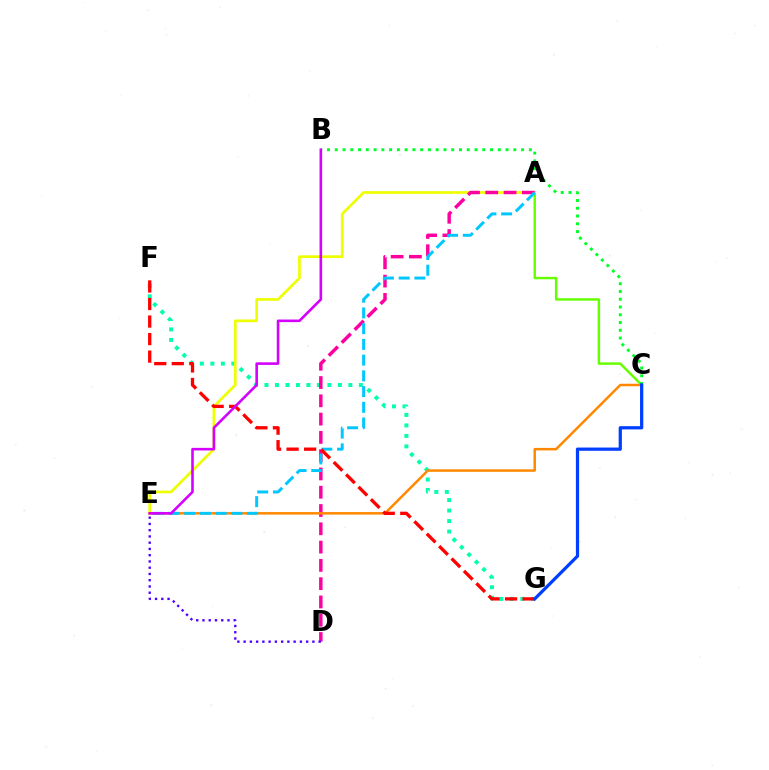{('F', 'G'): [{'color': '#00ffaf', 'line_style': 'dotted', 'thickness': 2.85}, {'color': '#ff0000', 'line_style': 'dashed', 'thickness': 2.38}], ('A', 'C'): [{'color': '#66ff00', 'line_style': 'solid', 'thickness': 1.77}], ('A', 'E'): [{'color': '#eeff00', 'line_style': 'solid', 'thickness': 1.95}, {'color': '#00c7ff', 'line_style': 'dashed', 'thickness': 2.14}], ('A', 'D'): [{'color': '#ff00a0', 'line_style': 'dashed', 'thickness': 2.48}], ('C', 'E'): [{'color': '#ff8800', 'line_style': 'solid', 'thickness': 1.8}], ('D', 'E'): [{'color': '#4f00ff', 'line_style': 'dotted', 'thickness': 1.7}], ('B', 'C'): [{'color': '#00ff27', 'line_style': 'dotted', 'thickness': 2.11}], ('C', 'G'): [{'color': '#003fff', 'line_style': 'solid', 'thickness': 2.33}], ('B', 'E'): [{'color': '#d600ff', 'line_style': 'solid', 'thickness': 1.87}]}